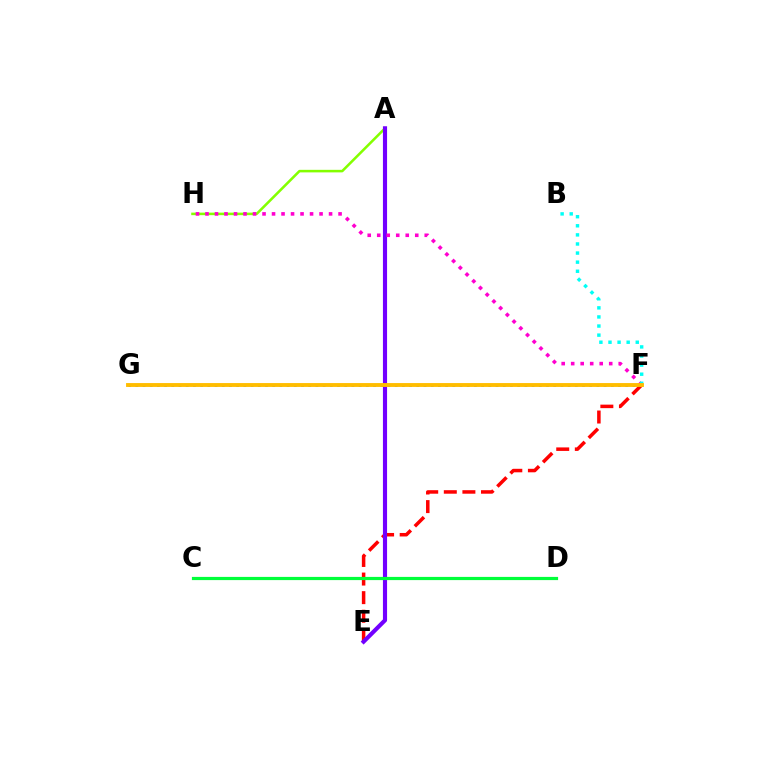{('F', 'G'): [{'color': '#004bff', 'line_style': 'dotted', 'thickness': 1.96}, {'color': '#ffbd00', 'line_style': 'solid', 'thickness': 2.79}], ('A', 'H'): [{'color': '#84ff00', 'line_style': 'solid', 'thickness': 1.83}], ('E', 'F'): [{'color': '#ff0000', 'line_style': 'dashed', 'thickness': 2.53}], ('A', 'E'): [{'color': '#7200ff', 'line_style': 'solid', 'thickness': 2.98}], ('F', 'H'): [{'color': '#ff00cf', 'line_style': 'dotted', 'thickness': 2.58}], ('B', 'F'): [{'color': '#00fff6', 'line_style': 'dotted', 'thickness': 2.47}], ('C', 'D'): [{'color': '#00ff39', 'line_style': 'solid', 'thickness': 2.3}]}